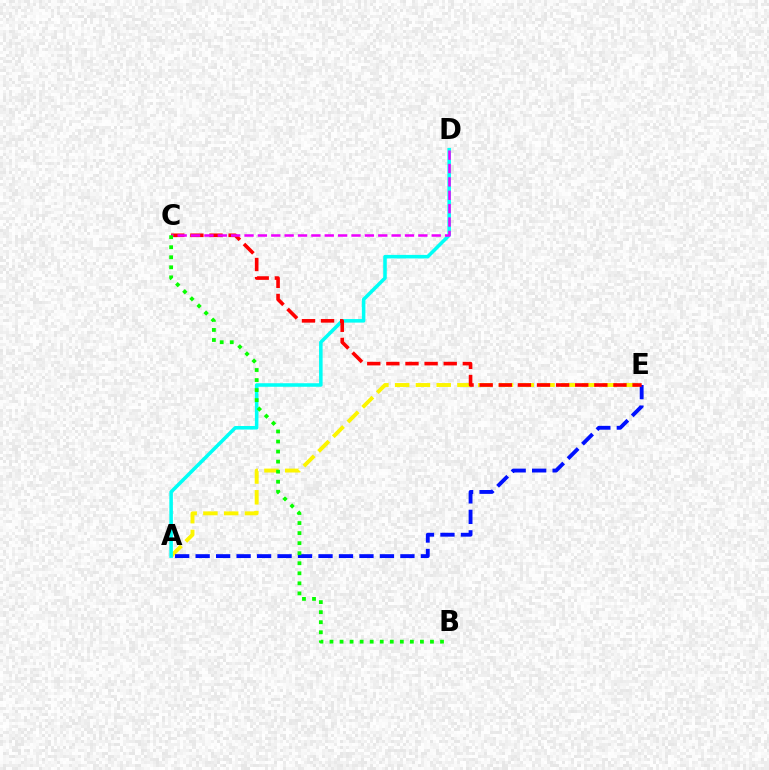{('A', 'E'): [{'color': '#fcf500', 'line_style': 'dashed', 'thickness': 2.82}, {'color': '#0010ff', 'line_style': 'dashed', 'thickness': 2.78}], ('A', 'D'): [{'color': '#00fff6', 'line_style': 'solid', 'thickness': 2.55}], ('C', 'E'): [{'color': '#ff0000', 'line_style': 'dashed', 'thickness': 2.6}], ('C', 'D'): [{'color': '#ee00ff', 'line_style': 'dashed', 'thickness': 1.82}], ('B', 'C'): [{'color': '#08ff00', 'line_style': 'dotted', 'thickness': 2.73}]}